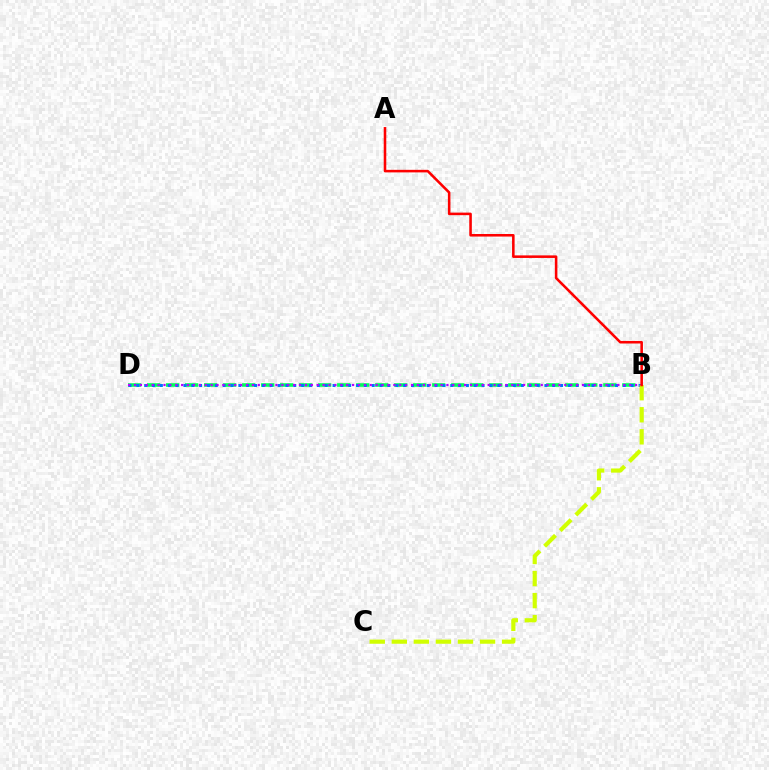{('B', 'D'): [{'color': '#00ff5c', 'line_style': 'dashed', 'thickness': 2.58}, {'color': '#0074ff', 'line_style': 'dotted', 'thickness': 2.13}, {'color': '#b900ff', 'line_style': 'dotted', 'thickness': 1.6}], ('B', 'C'): [{'color': '#d1ff00', 'line_style': 'dashed', 'thickness': 3.0}], ('A', 'B'): [{'color': '#ff0000', 'line_style': 'solid', 'thickness': 1.84}]}